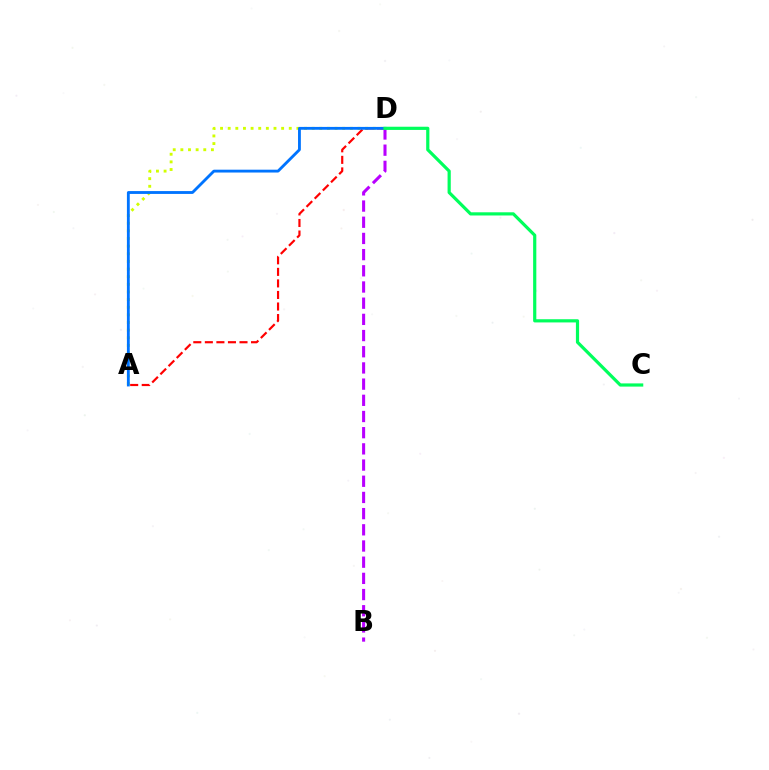{('A', 'D'): [{'color': '#d1ff00', 'line_style': 'dotted', 'thickness': 2.07}, {'color': '#ff0000', 'line_style': 'dashed', 'thickness': 1.57}, {'color': '#0074ff', 'line_style': 'solid', 'thickness': 2.04}], ('B', 'D'): [{'color': '#b900ff', 'line_style': 'dashed', 'thickness': 2.2}], ('C', 'D'): [{'color': '#00ff5c', 'line_style': 'solid', 'thickness': 2.3}]}